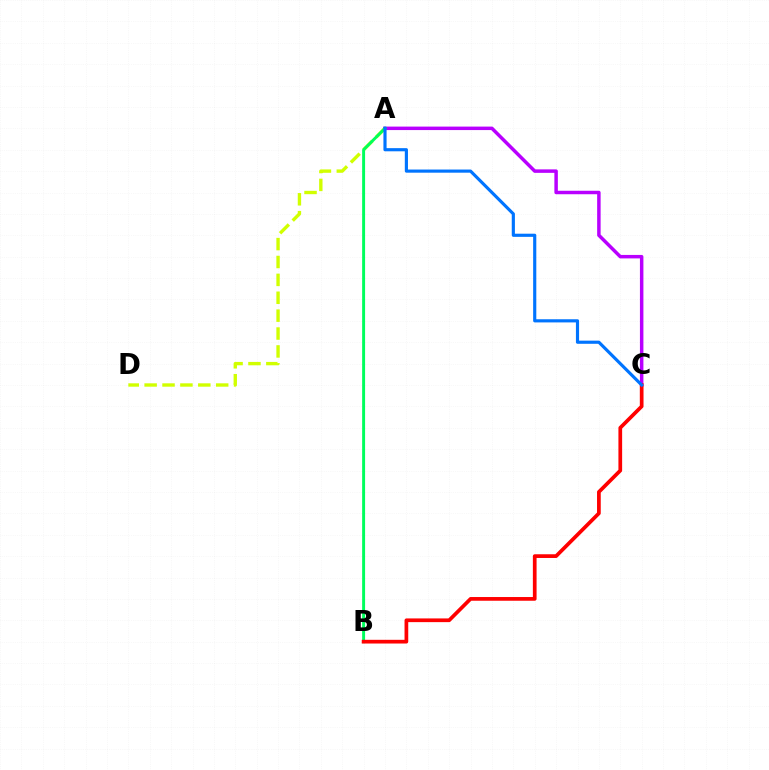{('A', 'D'): [{'color': '#d1ff00', 'line_style': 'dashed', 'thickness': 2.43}], ('A', 'C'): [{'color': '#b900ff', 'line_style': 'solid', 'thickness': 2.5}, {'color': '#0074ff', 'line_style': 'solid', 'thickness': 2.27}], ('A', 'B'): [{'color': '#00ff5c', 'line_style': 'solid', 'thickness': 2.12}], ('B', 'C'): [{'color': '#ff0000', 'line_style': 'solid', 'thickness': 2.67}]}